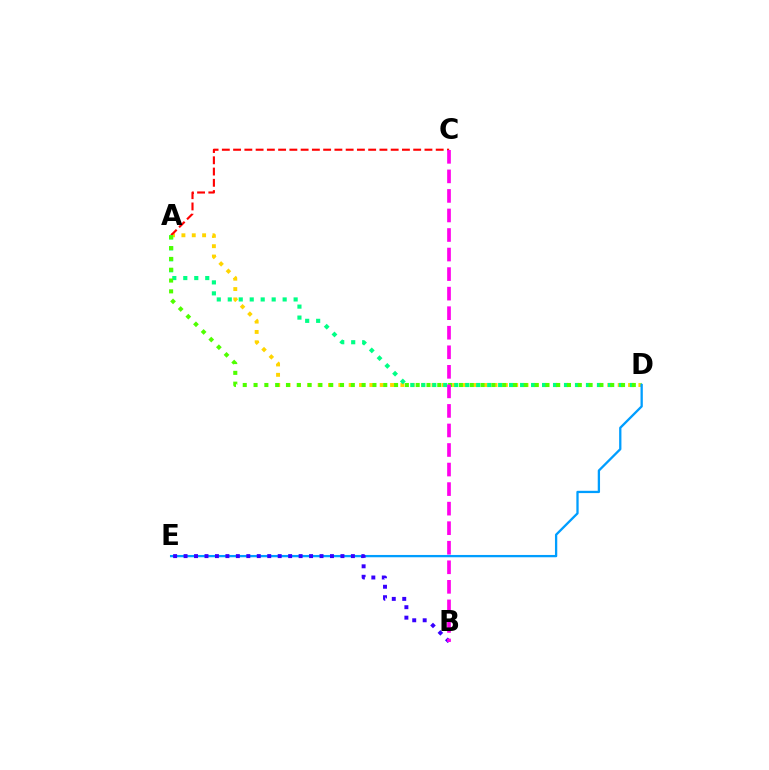{('A', 'D'): [{'color': '#ffd500', 'line_style': 'dotted', 'thickness': 2.81}, {'color': '#00ff86', 'line_style': 'dotted', 'thickness': 2.98}, {'color': '#4fff00', 'line_style': 'dotted', 'thickness': 2.94}], ('A', 'C'): [{'color': '#ff0000', 'line_style': 'dashed', 'thickness': 1.53}], ('D', 'E'): [{'color': '#009eff', 'line_style': 'solid', 'thickness': 1.65}], ('B', 'E'): [{'color': '#3700ff', 'line_style': 'dotted', 'thickness': 2.84}], ('B', 'C'): [{'color': '#ff00ed', 'line_style': 'dashed', 'thickness': 2.66}]}